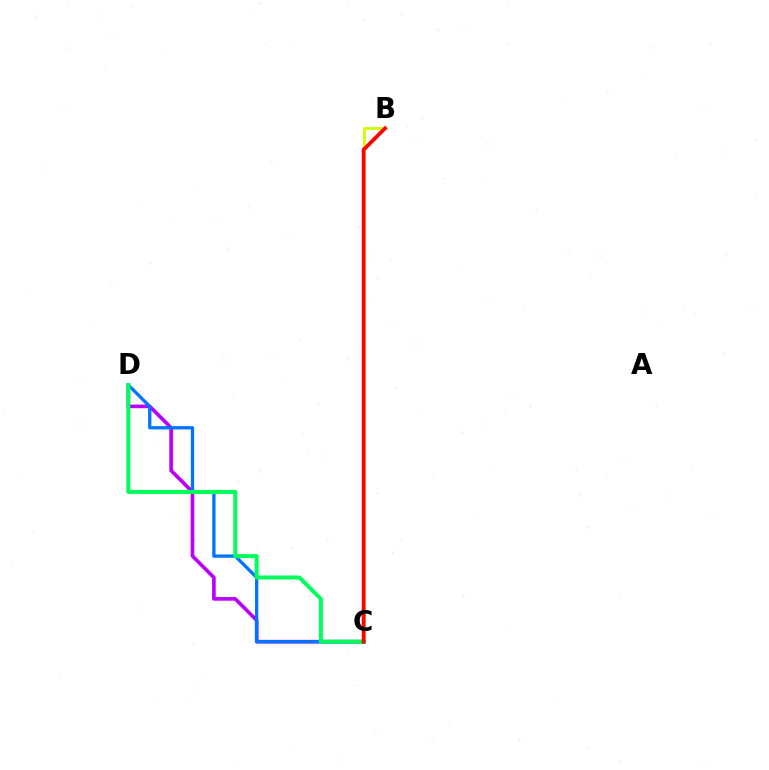{('B', 'C'): [{'color': '#d1ff00', 'line_style': 'solid', 'thickness': 2.09}, {'color': '#ff0000', 'line_style': 'solid', 'thickness': 2.71}], ('C', 'D'): [{'color': '#b900ff', 'line_style': 'solid', 'thickness': 2.61}, {'color': '#0074ff', 'line_style': 'solid', 'thickness': 2.37}, {'color': '#00ff5c', 'line_style': 'solid', 'thickness': 2.88}]}